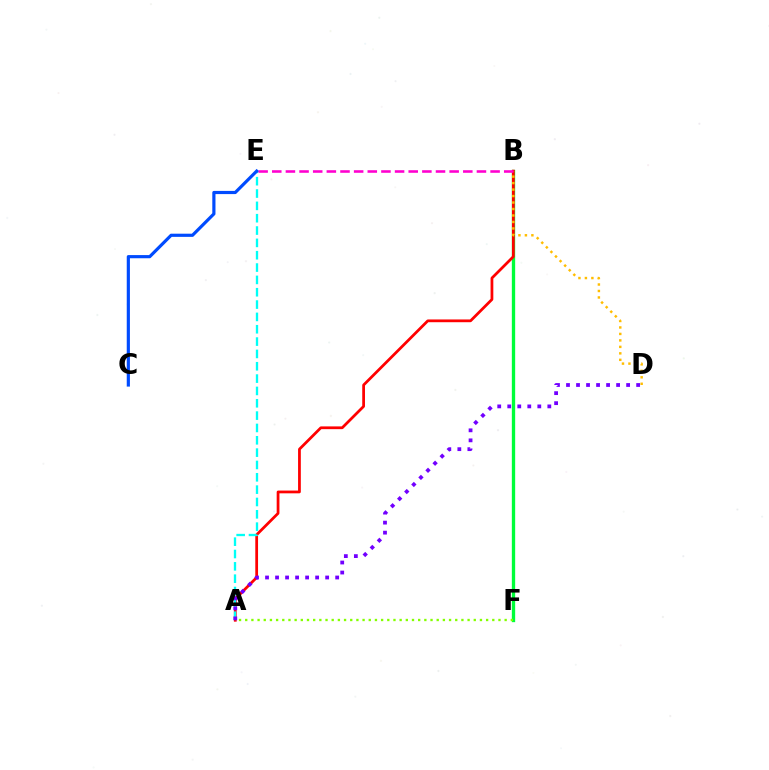{('B', 'F'): [{'color': '#00ff39', 'line_style': 'solid', 'thickness': 2.39}], ('A', 'B'): [{'color': '#ff0000', 'line_style': 'solid', 'thickness': 1.98}], ('A', 'F'): [{'color': '#84ff00', 'line_style': 'dotted', 'thickness': 1.68}], ('B', 'D'): [{'color': '#ffbd00', 'line_style': 'dotted', 'thickness': 1.76}], ('A', 'E'): [{'color': '#00fff6', 'line_style': 'dashed', 'thickness': 1.68}], ('A', 'D'): [{'color': '#7200ff', 'line_style': 'dotted', 'thickness': 2.72}], ('B', 'E'): [{'color': '#ff00cf', 'line_style': 'dashed', 'thickness': 1.85}], ('C', 'E'): [{'color': '#004bff', 'line_style': 'solid', 'thickness': 2.29}]}